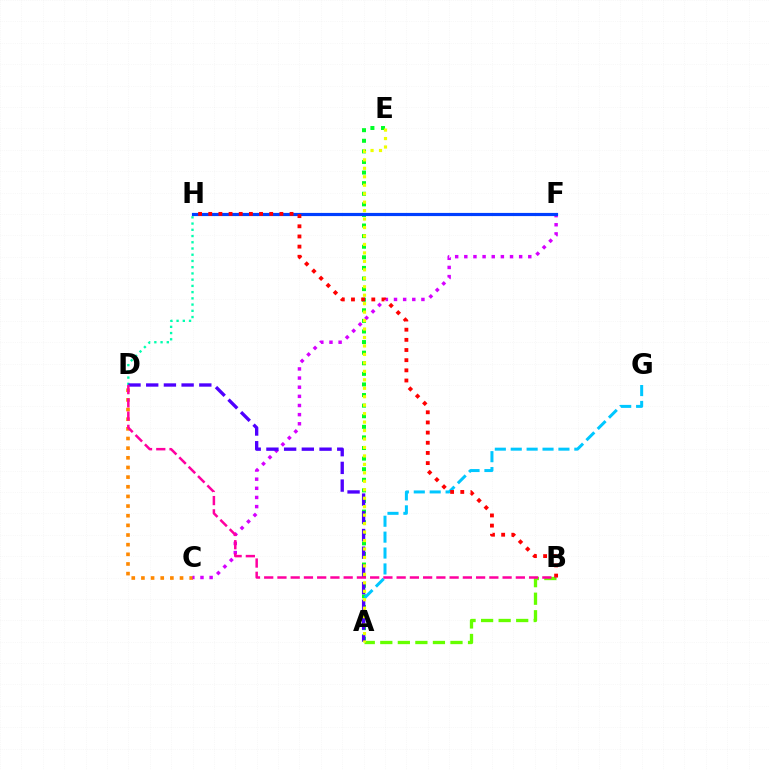{('C', 'D'): [{'color': '#ff8800', 'line_style': 'dotted', 'thickness': 2.62}], ('A', 'E'): [{'color': '#00ff27', 'line_style': 'dotted', 'thickness': 2.88}, {'color': '#eeff00', 'line_style': 'dotted', 'thickness': 2.3}], ('C', 'F'): [{'color': '#d600ff', 'line_style': 'dotted', 'thickness': 2.48}], ('A', 'G'): [{'color': '#00c7ff', 'line_style': 'dashed', 'thickness': 2.16}], ('D', 'H'): [{'color': '#00ffaf', 'line_style': 'dotted', 'thickness': 1.69}], ('F', 'H'): [{'color': '#003fff', 'line_style': 'solid', 'thickness': 2.28}], ('A', 'D'): [{'color': '#4f00ff', 'line_style': 'dashed', 'thickness': 2.4}], ('A', 'B'): [{'color': '#66ff00', 'line_style': 'dashed', 'thickness': 2.38}], ('B', 'H'): [{'color': '#ff0000', 'line_style': 'dotted', 'thickness': 2.76}], ('B', 'D'): [{'color': '#ff00a0', 'line_style': 'dashed', 'thickness': 1.8}]}